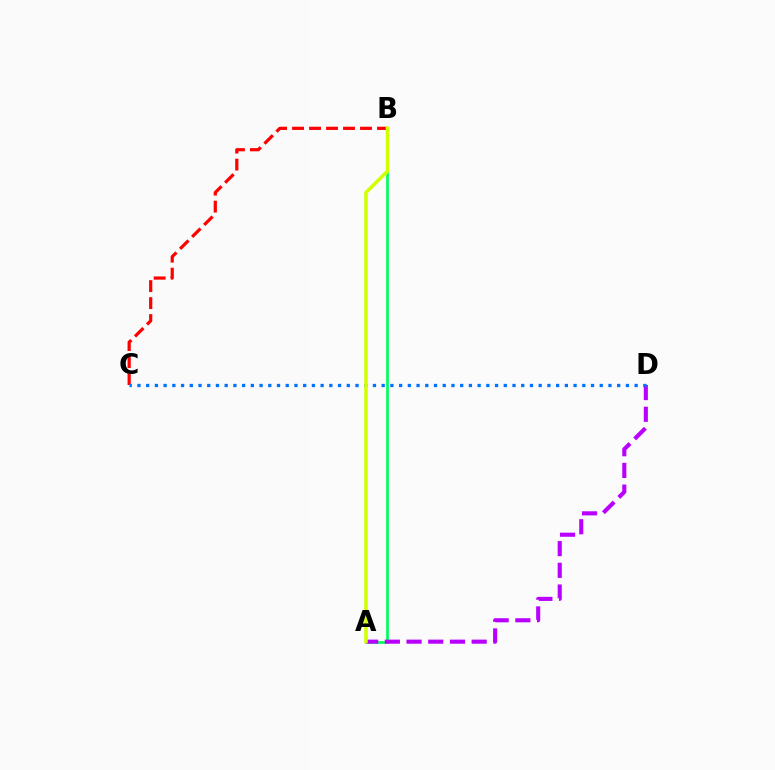{('A', 'B'): [{'color': '#00ff5c', 'line_style': 'solid', 'thickness': 1.95}, {'color': '#d1ff00', 'line_style': 'solid', 'thickness': 2.52}], ('A', 'D'): [{'color': '#b900ff', 'line_style': 'dashed', 'thickness': 2.95}], ('B', 'C'): [{'color': '#ff0000', 'line_style': 'dashed', 'thickness': 2.31}], ('C', 'D'): [{'color': '#0074ff', 'line_style': 'dotted', 'thickness': 2.37}]}